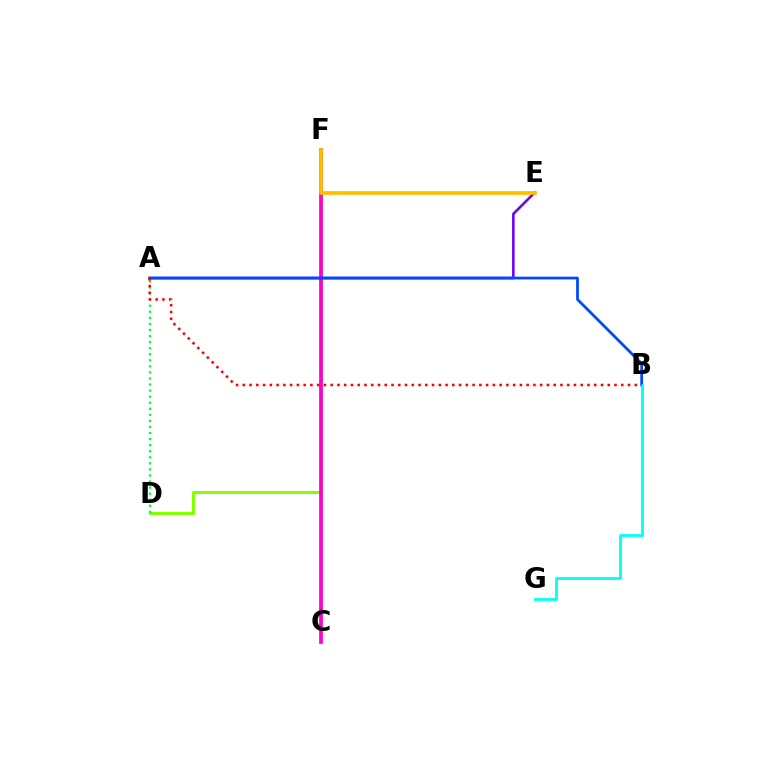{('D', 'F'): [{'color': '#84ff00', 'line_style': 'solid', 'thickness': 2.19}], ('A', 'D'): [{'color': '#00ff39', 'line_style': 'dotted', 'thickness': 1.65}], ('C', 'F'): [{'color': '#ff00cf', 'line_style': 'solid', 'thickness': 2.69}], ('A', 'E'): [{'color': '#7200ff', 'line_style': 'solid', 'thickness': 1.86}], ('E', 'F'): [{'color': '#ffbd00', 'line_style': 'solid', 'thickness': 2.66}], ('A', 'B'): [{'color': '#004bff', 'line_style': 'solid', 'thickness': 2.0}, {'color': '#ff0000', 'line_style': 'dotted', 'thickness': 1.84}], ('B', 'G'): [{'color': '#00fff6', 'line_style': 'solid', 'thickness': 2.0}]}